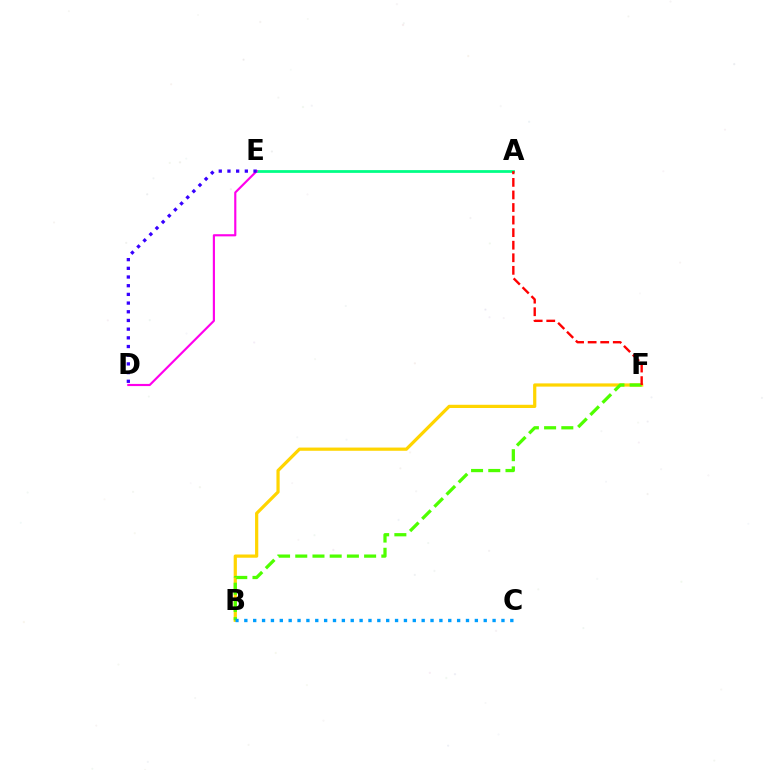{('A', 'E'): [{'color': '#00ff86', 'line_style': 'solid', 'thickness': 1.99}], ('B', 'F'): [{'color': '#ffd500', 'line_style': 'solid', 'thickness': 2.32}, {'color': '#4fff00', 'line_style': 'dashed', 'thickness': 2.34}], ('D', 'E'): [{'color': '#ff00ed', 'line_style': 'solid', 'thickness': 1.55}, {'color': '#3700ff', 'line_style': 'dotted', 'thickness': 2.36}], ('A', 'F'): [{'color': '#ff0000', 'line_style': 'dashed', 'thickness': 1.71}], ('B', 'C'): [{'color': '#009eff', 'line_style': 'dotted', 'thickness': 2.41}]}